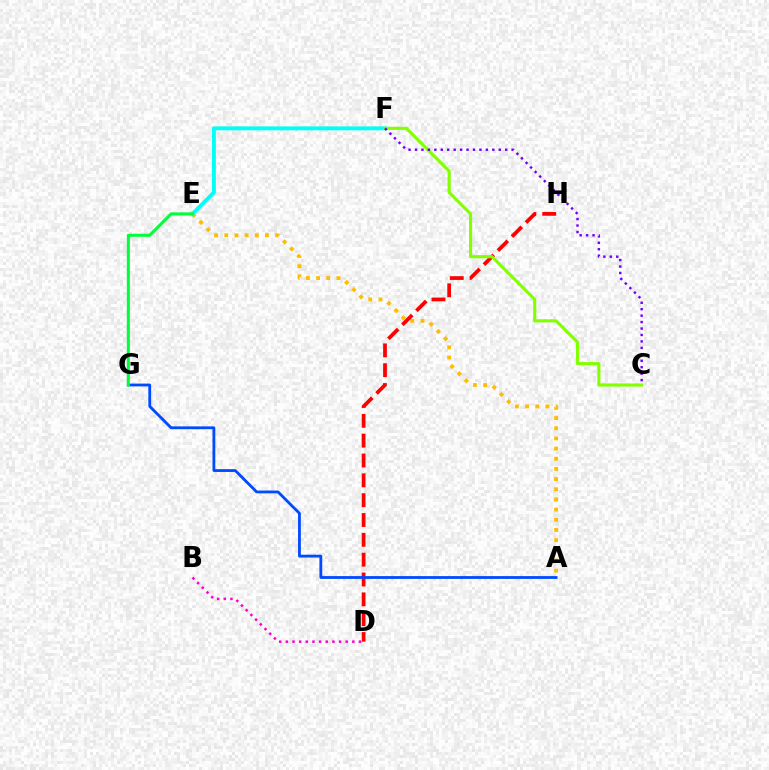{('B', 'D'): [{'color': '#ff00cf', 'line_style': 'dotted', 'thickness': 1.81}], ('A', 'E'): [{'color': '#ffbd00', 'line_style': 'dotted', 'thickness': 2.76}], ('E', 'F'): [{'color': '#00fff6', 'line_style': 'solid', 'thickness': 2.81}], ('D', 'H'): [{'color': '#ff0000', 'line_style': 'dashed', 'thickness': 2.69}], ('C', 'F'): [{'color': '#84ff00', 'line_style': 'solid', 'thickness': 2.24}, {'color': '#7200ff', 'line_style': 'dotted', 'thickness': 1.75}], ('A', 'G'): [{'color': '#004bff', 'line_style': 'solid', 'thickness': 2.02}], ('E', 'G'): [{'color': '#00ff39', 'line_style': 'solid', 'thickness': 2.19}]}